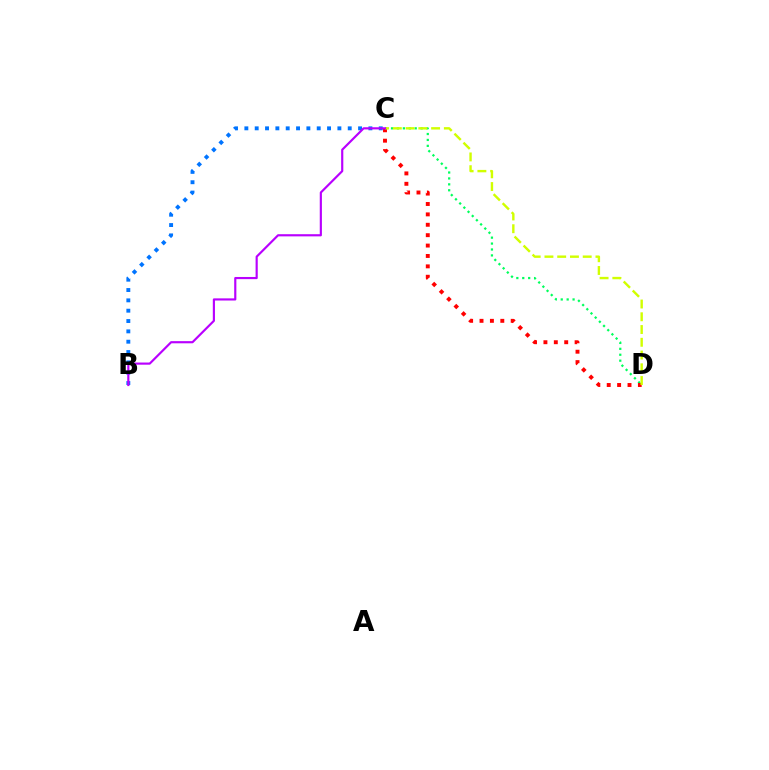{('C', 'D'): [{'color': '#00ff5c', 'line_style': 'dotted', 'thickness': 1.61}, {'color': '#ff0000', 'line_style': 'dotted', 'thickness': 2.82}, {'color': '#d1ff00', 'line_style': 'dashed', 'thickness': 1.73}], ('B', 'C'): [{'color': '#0074ff', 'line_style': 'dotted', 'thickness': 2.81}, {'color': '#b900ff', 'line_style': 'solid', 'thickness': 1.56}]}